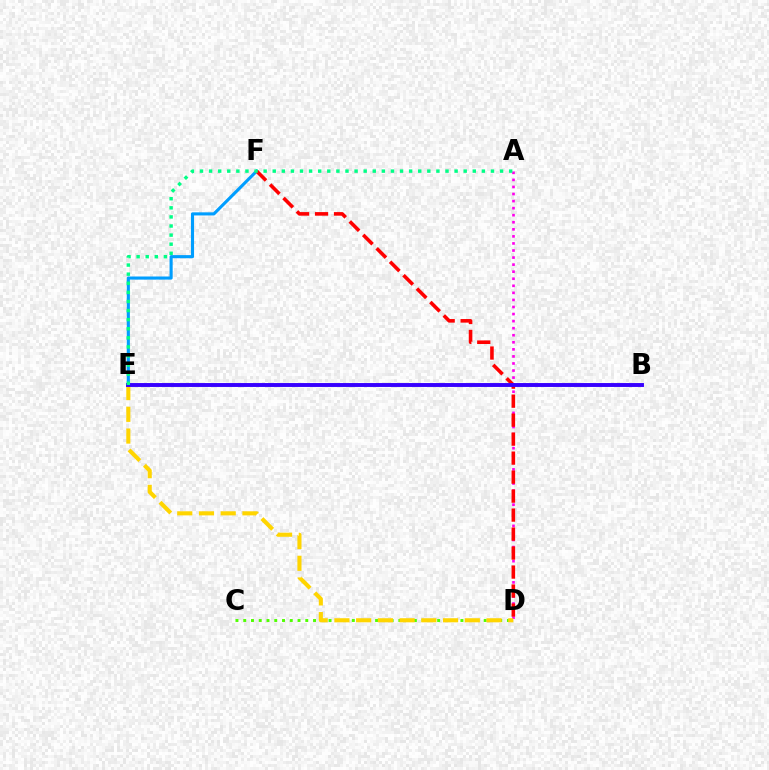{('C', 'D'): [{'color': '#4fff00', 'line_style': 'dotted', 'thickness': 2.11}], ('A', 'D'): [{'color': '#ff00ed', 'line_style': 'dotted', 'thickness': 1.92}], ('E', 'F'): [{'color': '#009eff', 'line_style': 'solid', 'thickness': 2.24}], ('D', 'E'): [{'color': '#ffd500', 'line_style': 'dashed', 'thickness': 2.95}], ('D', 'F'): [{'color': '#ff0000', 'line_style': 'dashed', 'thickness': 2.58}], ('B', 'E'): [{'color': '#3700ff', 'line_style': 'solid', 'thickness': 2.81}], ('A', 'E'): [{'color': '#00ff86', 'line_style': 'dotted', 'thickness': 2.47}]}